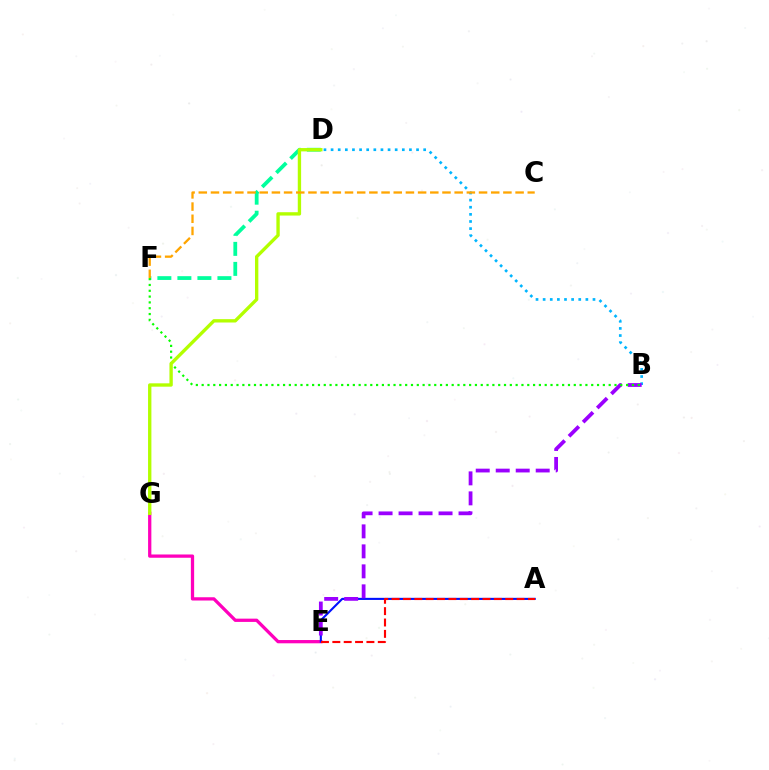{('B', 'D'): [{'color': '#00b5ff', 'line_style': 'dotted', 'thickness': 1.94}], ('E', 'G'): [{'color': '#ff00bd', 'line_style': 'solid', 'thickness': 2.35}], ('A', 'E'): [{'color': '#0010ff', 'line_style': 'solid', 'thickness': 1.51}, {'color': '#ff0000', 'line_style': 'dashed', 'thickness': 1.54}], ('D', 'F'): [{'color': '#00ff9d', 'line_style': 'dashed', 'thickness': 2.72}], ('B', 'E'): [{'color': '#9b00ff', 'line_style': 'dashed', 'thickness': 2.72}], ('B', 'F'): [{'color': '#08ff00', 'line_style': 'dotted', 'thickness': 1.58}], ('D', 'G'): [{'color': '#b3ff00', 'line_style': 'solid', 'thickness': 2.41}], ('C', 'F'): [{'color': '#ffa500', 'line_style': 'dashed', 'thickness': 1.66}]}